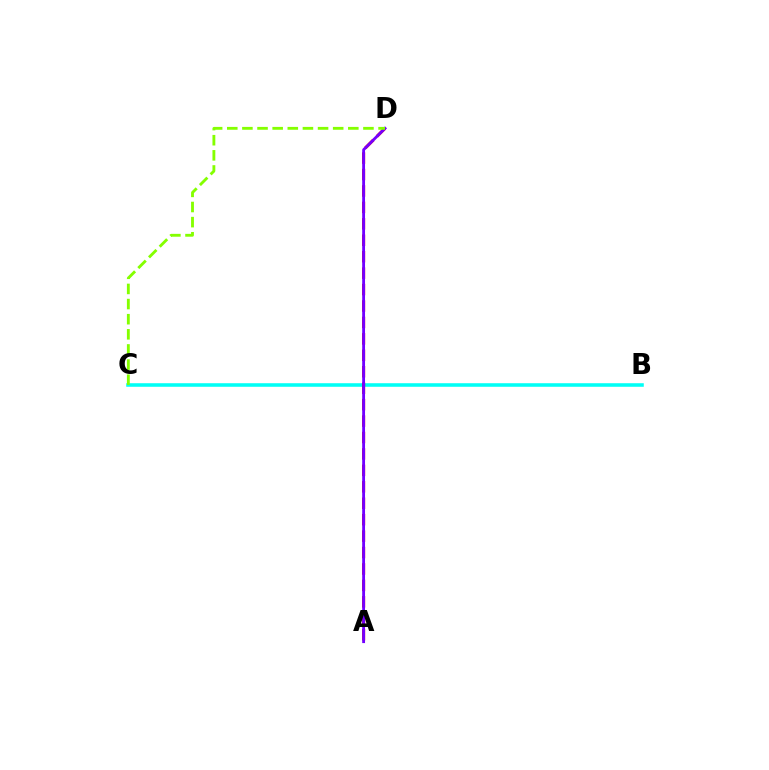{('B', 'C'): [{'color': '#00fff6', 'line_style': 'solid', 'thickness': 2.56}], ('A', 'D'): [{'color': '#ff0000', 'line_style': 'dashed', 'thickness': 2.23}, {'color': '#7200ff', 'line_style': 'solid', 'thickness': 2.04}], ('C', 'D'): [{'color': '#84ff00', 'line_style': 'dashed', 'thickness': 2.06}]}